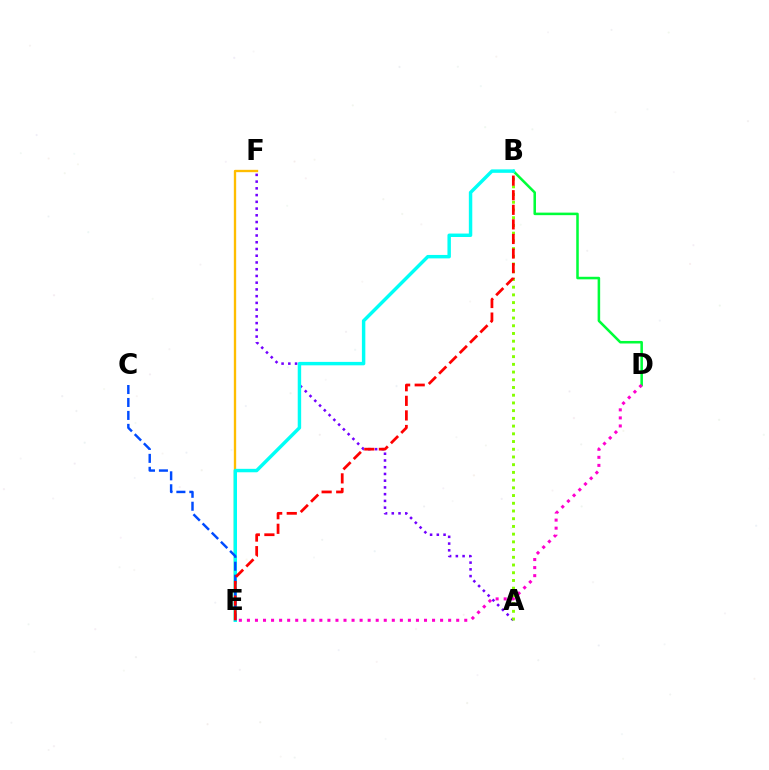{('E', 'F'): [{'color': '#ffbd00', 'line_style': 'solid', 'thickness': 1.69}], ('B', 'D'): [{'color': '#00ff39', 'line_style': 'solid', 'thickness': 1.83}], ('A', 'F'): [{'color': '#7200ff', 'line_style': 'dotted', 'thickness': 1.83}], ('A', 'B'): [{'color': '#84ff00', 'line_style': 'dotted', 'thickness': 2.1}], ('B', 'E'): [{'color': '#00fff6', 'line_style': 'solid', 'thickness': 2.48}, {'color': '#ff0000', 'line_style': 'dashed', 'thickness': 1.98}], ('D', 'E'): [{'color': '#ff00cf', 'line_style': 'dotted', 'thickness': 2.19}], ('C', 'E'): [{'color': '#004bff', 'line_style': 'dashed', 'thickness': 1.76}]}